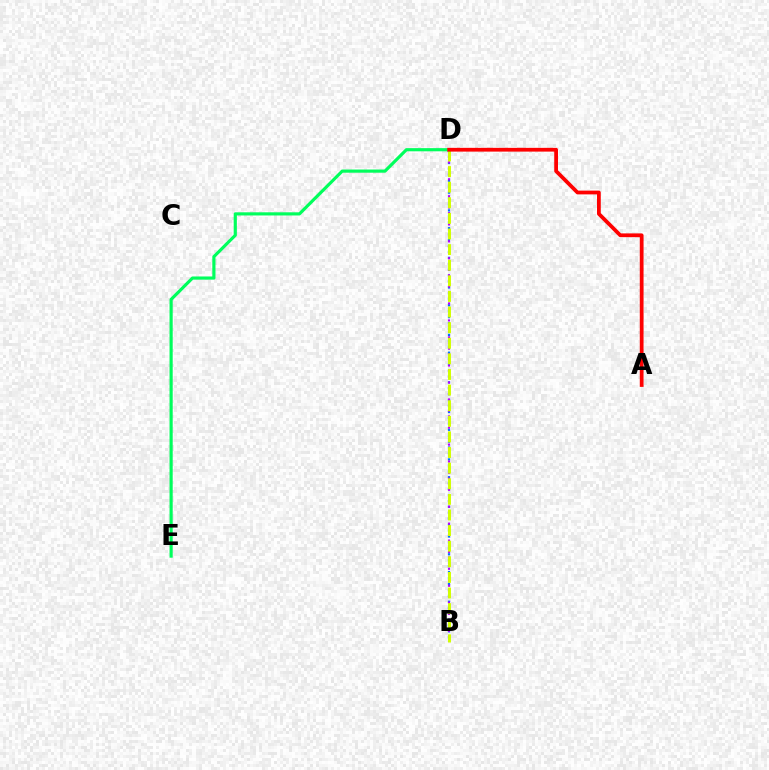{('B', 'D'): [{'color': '#0074ff', 'line_style': 'dotted', 'thickness': 1.61}, {'color': '#b900ff', 'line_style': 'dotted', 'thickness': 1.53}, {'color': '#d1ff00', 'line_style': 'dashed', 'thickness': 2.12}], ('D', 'E'): [{'color': '#00ff5c', 'line_style': 'solid', 'thickness': 2.28}], ('A', 'D'): [{'color': '#ff0000', 'line_style': 'solid', 'thickness': 2.71}]}